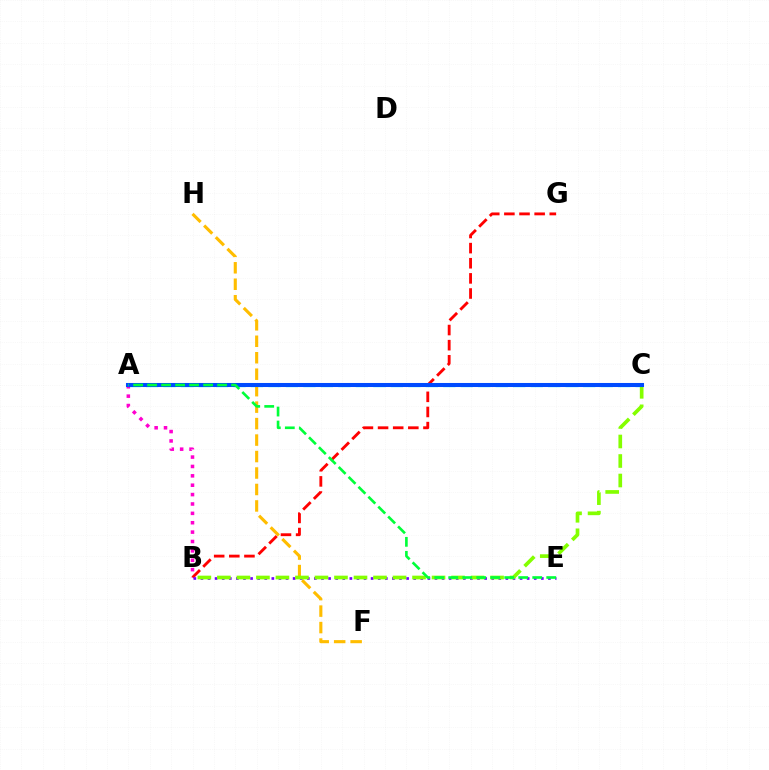{('A', 'C'): [{'color': '#00fff6', 'line_style': 'dashed', 'thickness': 2.38}, {'color': '#004bff', 'line_style': 'solid', 'thickness': 2.92}], ('F', 'H'): [{'color': '#ffbd00', 'line_style': 'dashed', 'thickness': 2.24}], ('B', 'G'): [{'color': '#ff0000', 'line_style': 'dashed', 'thickness': 2.06}], ('B', 'E'): [{'color': '#7200ff', 'line_style': 'dotted', 'thickness': 1.93}], ('B', 'C'): [{'color': '#84ff00', 'line_style': 'dashed', 'thickness': 2.65}], ('A', 'B'): [{'color': '#ff00cf', 'line_style': 'dotted', 'thickness': 2.55}], ('A', 'E'): [{'color': '#00ff39', 'line_style': 'dashed', 'thickness': 1.9}]}